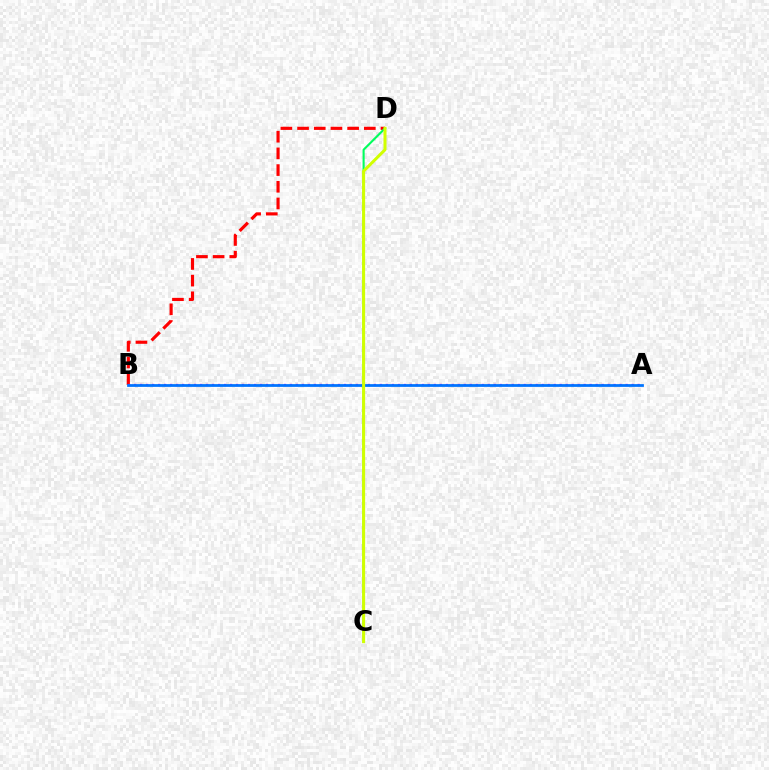{('B', 'D'): [{'color': '#ff0000', 'line_style': 'dashed', 'thickness': 2.27}], ('A', 'B'): [{'color': '#b900ff', 'line_style': 'dotted', 'thickness': 1.63}, {'color': '#0074ff', 'line_style': 'solid', 'thickness': 1.99}], ('C', 'D'): [{'color': '#00ff5c', 'line_style': 'solid', 'thickness': 1.51}, {'color': '#d1ff00', 'line_style': 'solid', 'thickness': 2.18}]}